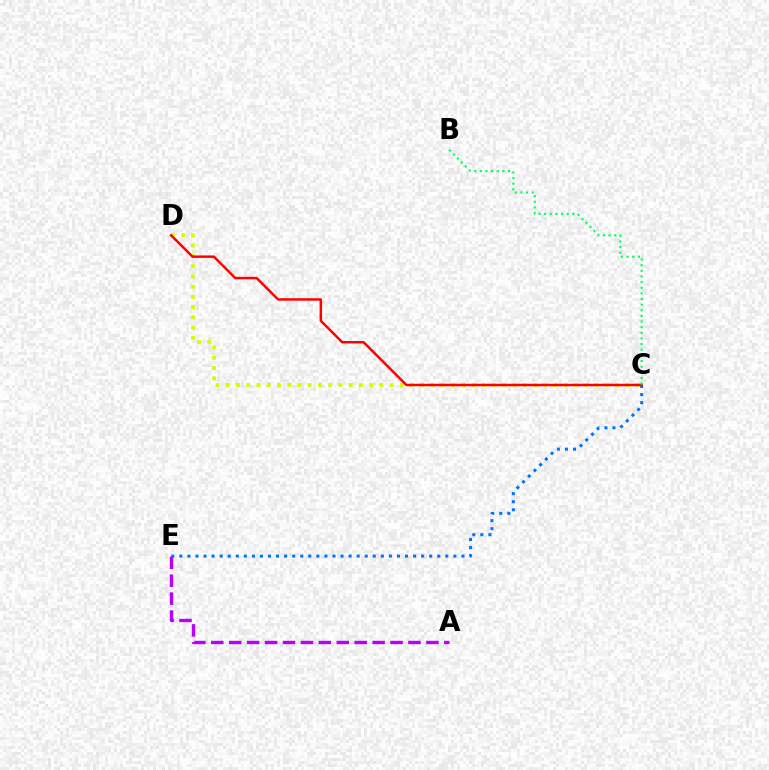{('C', 'D'): [{'color': '#d1ff00', 'line_style': 'dotted', 'thickness': 2.78}, {'color': '#ff0000', 'line_style': 'solid', 'thickness': 1.78}], ('A', 'E'): [{'color': '#b900ff', 'line_style': 'dashed', 'thickness': 2.44}], ('C', 'E'): [{'color': '#0074ff', 'line_style': 'dotted', 'thickness': 2.19}], ('B', 'C'): [{'color': '#00ff5c', 'line_style': 'dotted', 'thickness': 1.53}]}